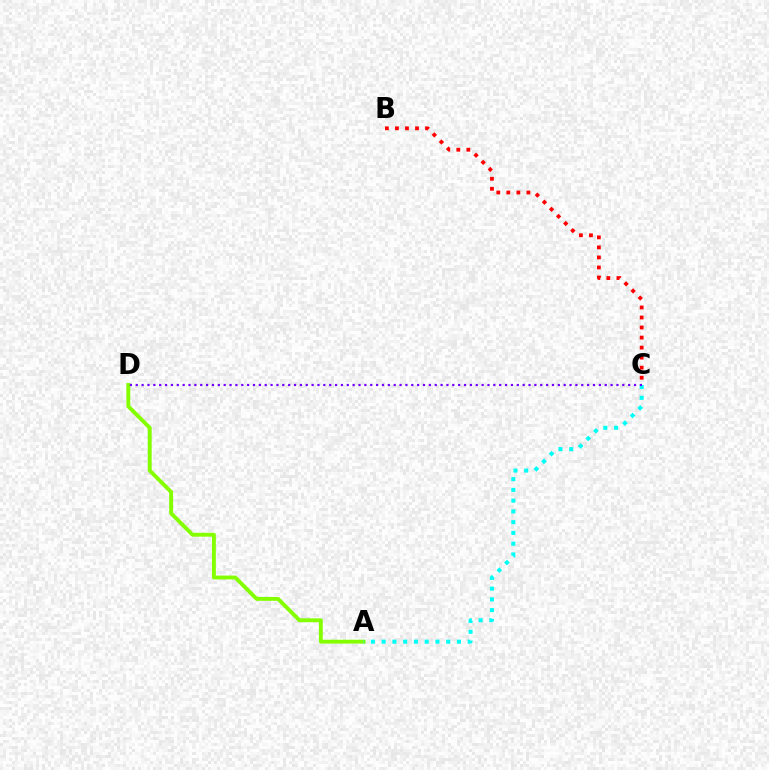{('A', 'D'): [{'color': '#84ff00', 'line_style': 'solid', 'thickness': 2.8}], ('B', 'C'): [{'color': '#ff0000', 'line_style': 'dotted', 'thickness': 2.73}], ('A', 'C'): [{'color': '#00fff6', 'line_style': 'dotted', 'thickness': 2.92}], ('C', 'D'): [{'color': '#7200ff', 'line_style': 'dotted', 'thickness': 1.59}]}